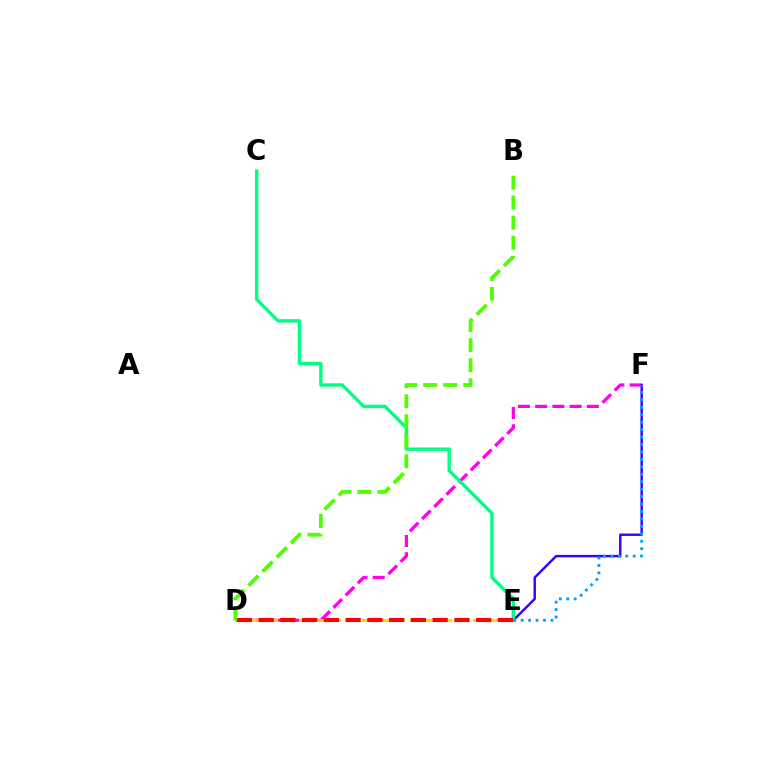{('D', 'F'): [{'color': '#ff00ed', 'line_style': 'dashed', 'thickness': 2.34}], ('D', 'E'): [{'color': '#ffd500', 'line_style': 'dashed', 'thickness': 2.15}, {'color': '#ff0000', 'line_style': 'dashed', 'thickness': 2.95}], ('E', 'F'): [{'color': '#3700ff', 'line_style': 'solid', 'thickness': 1.75}, {'color': '#009eff', 'line_style': 'dotted', 'thickness': 2.02}], ('C', 'E'): [{'color': '#00ff86', 'line_style': 'solid', 'thickness': 2.46}], ('B', 'D'): [{'color': '#4fff00', 'line_style': 'dashed', 'thickness': 2.72}]}